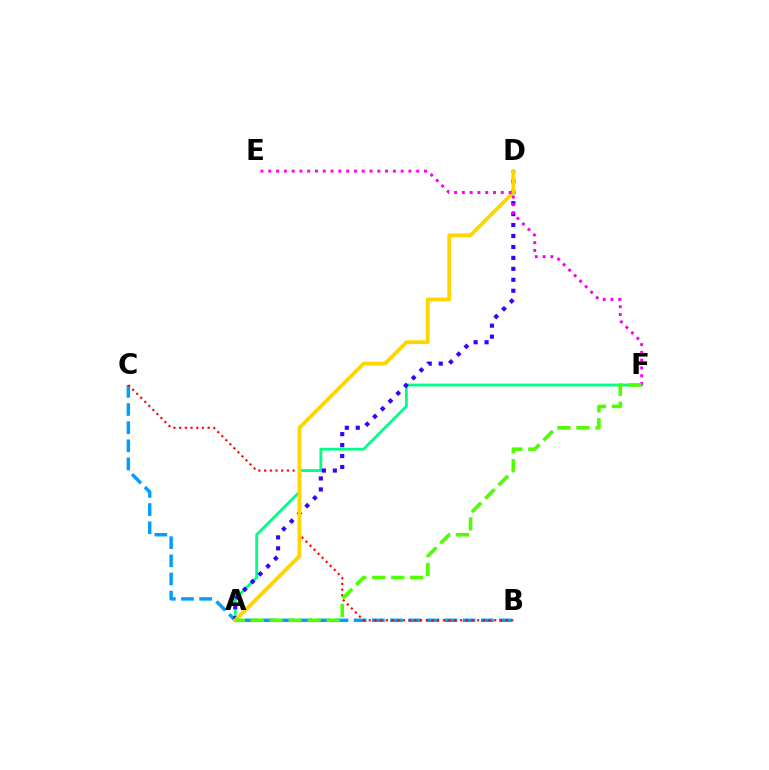{('A', 'F'): [{'color': '#00ff86', 'line_style': 'solid', 'thickness': 2.03}, {'color': '#4fff00', 'line_style': 'dashed', 'thickness': 2.58}], ('B', 'C'): [{'color': '#009eff', 'line_style': 'dashed', 'thickness': 2.47}, {'color': '#ff0000', 'line_style': 'dotted', 'thickness': 1.55}], ('A', 'D'): [{'color': '#3700ff', 'line_style': 'dotted', 'thickness': 2.98}, {'color': '#ffd500', 'line_style': 'solid', 'thickness': 2.75}], ('E', 'F'): [{'color': '#ff00ed', 'line_style': 'dotted', 'thickness': 2.12}]}